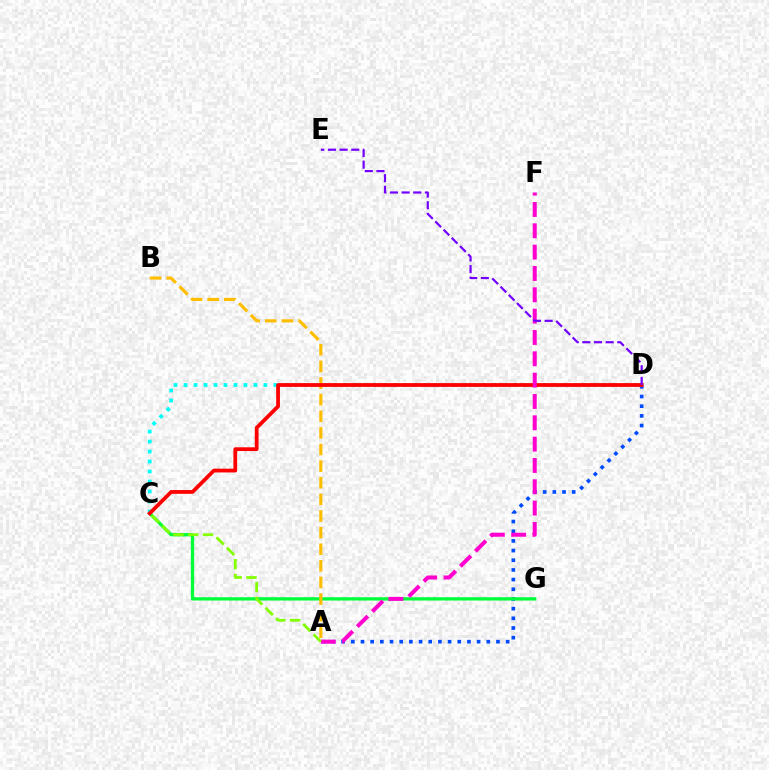{('A', 'D'): [{'color': '#004bff', 'line_style': 'dotted', 'thickness': 2.63}], ('C', 'D'): [{'color': '#00fff6', 'line_style': 'dotted', 'thickness': 2.71}, {'color': '#ff0000', 'line_style': 'solid', 'thickness': 2.72}], ('C', 'G'): [{'color': '#00ff39', 'line_style': 'solid', 'thickness': 2.38}], ('A', 'B'): [{'color': '#ffbd00', 'line_style': 'dashed', 'thickness': 2.26}], ('A', 'F'): [{'color': '#ff00cf', 'line_style': 'dashed', 'thickness': 2.9}], ('A', 'C'): [{'color': '#84ff00', 'line_style': 'dashed', 'thickness': 2.0}], ('D', 'E'): [{'color': '#7200ff', 'line_style': 'dashed', 'thickness': 1.58}]}